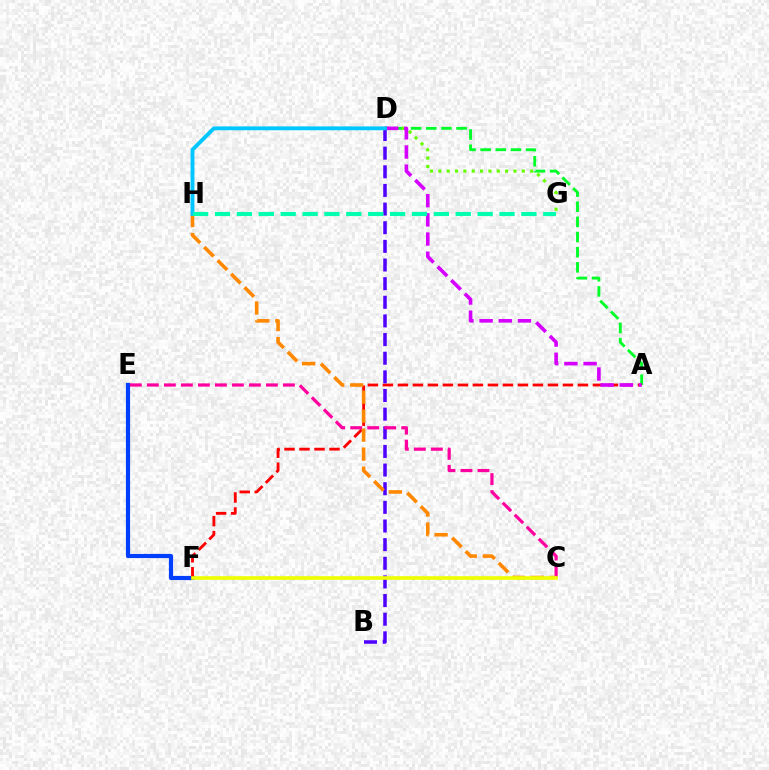{('A', 'D'): [{'color': '#00ff27', 'line_style': 'dashed', 'thickness': 2.06}, {'color': '#d600ff', 'line_style': 'dashed', 'thickness': 2.61}], ('D', 'G'): [{'color': '#66ff00', 'line_style': 'dotted', 'thickness': 2.27}], ('E', 'F'): [{'color': '#003fff', 'line_style': 'solid', 'thickness': 3.0}], ('A', 'F'): [{'color': '#ff0000', 'line_style': 'dashed', 'thickness': 2.04}], ('B', 'D'): [{'color': '#4f00ff', 'line_style': 'dashed', 'thickness': 2.53}], ('C', 'E'): [{'color': '#ff00a0', 'line_style': 'dashed', 'thickness': 2.31}], ('C', 'H'): [{'color': '#ff8800', 'line_style': 'dashed', 'thickness': 2.58}], ('C', 'F'): [{'color': '#eeff00', 'line_style': 'solid', 'thickness': 2.62}], ('D', 'H'): [{'color': '#00c7ff', 'line_style': 'solid', 'thickness': 2.79}], ('G', 'H'): [{'color': '#00ffaf', 'line_style': 'dashed', 'thickness': 2.97}]}